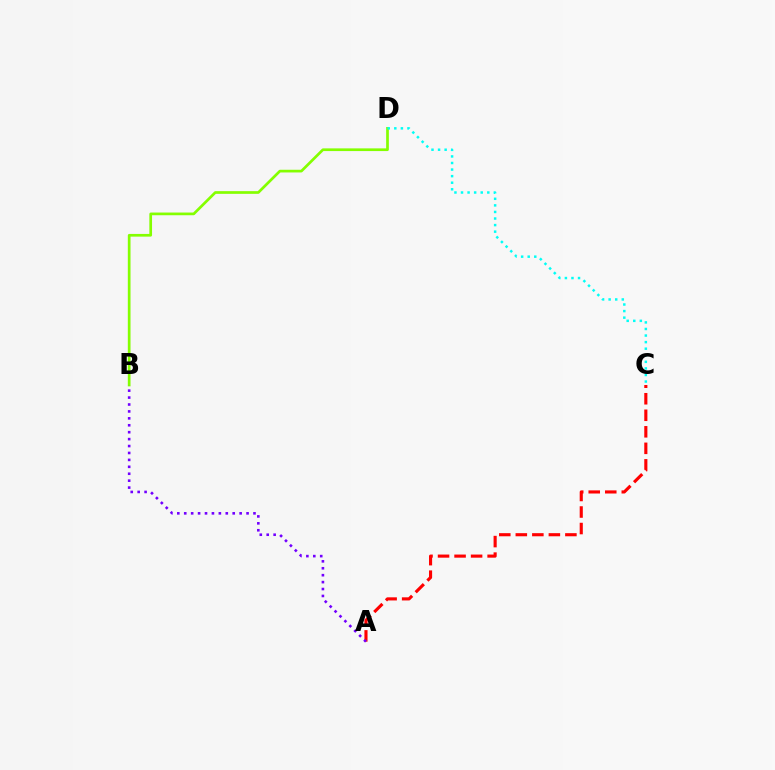{('B', 'D'): [{'color': '#84ff00', 'line_style': 'solid', 'thickness': 1.94}], ('A', 'C'): [{'color': '#ff0000', 'line_style': 'dashed', 'thickness': 2.25}], ('A', 'B'): [{'color': '#7200ff', 'line_style': 'dotted', 'thickness': 1.88}], ('C', 'D'): [{'color': '#00fff6', 'line_style': 'dotted', 'thickness': 1.79}]}